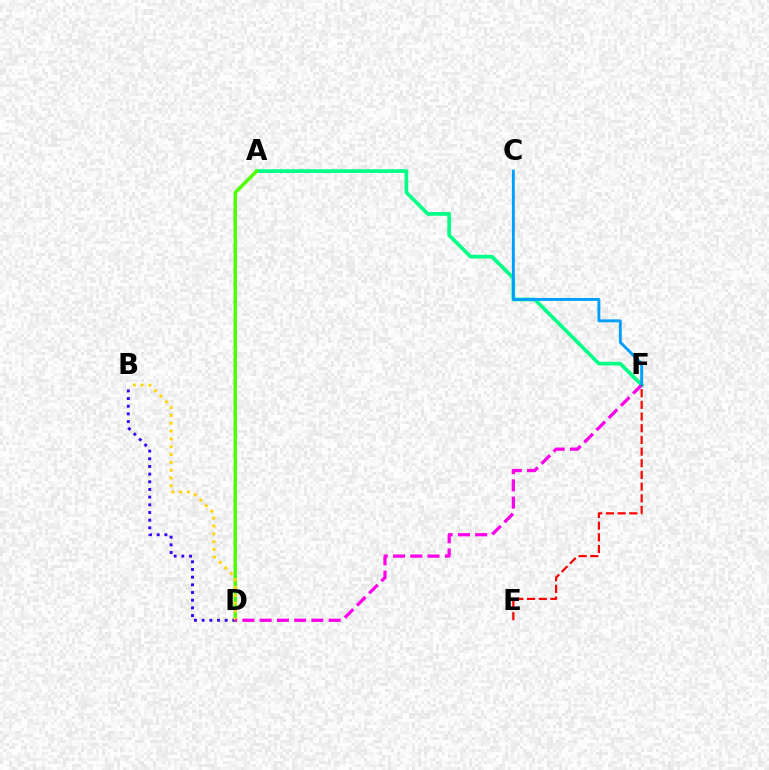{('A', 'F'): [{'color': '#00ff86', 'line_style': 'solid', 'thickness': 2.66}], ('A', 'D'): [{'color': '#4fff00', 'line_style': 'solid', 'thickness': 2.49}], ('B', 'D'): [{'color': '#3700ff', 'line_style': 'dotted', 'thickness': 2.09}, {'color': '#ffd500', 'line_style': 'dotted', 'thickness': 2.13}], ('D', 'F'): [{'color': '#ff00ed', 'line_style': 'dashed', 'thickness': 2.34}], ('C', 'F'): [{'color': '#009eff', 'line_style': 'solid', 'thickness': 2.07}], ('E', 'F'): [{'color': '#ff0000', 'line_style': 'dashed', 'thickness': 1.59}]}